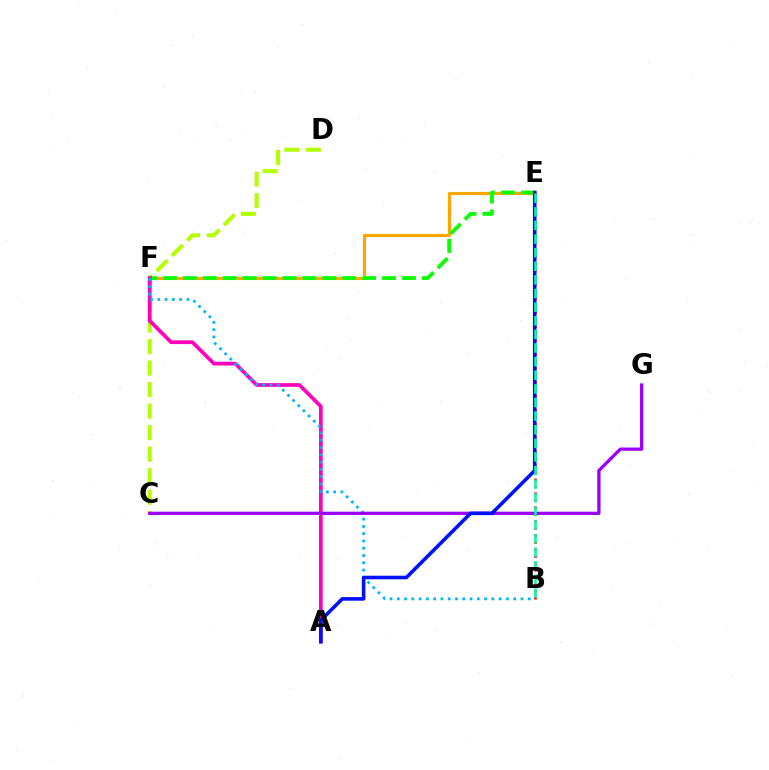{('C', 'D'): [{'color': '#b3ff00', 'line_style': 'dashed', 'thickness': 2.92}], ('E', 'F'): [{'color': '#ffa500', 'line_style': 'solid', 'thickness': 2.26}, {'color': '#08ff00', 'line_style': 'dashed', 'thickness': 2.71}], ('B', 'E'): [{'color': '#ff0000', 'line_style': 'dotted', 'thickness': 1.89}, {'color': '#00ff9d', 'line_style': 'dashed', 'thickness': 1.85}], ('A', 'F'): [{'color': '#ff00bd', 'line_style': 'solid', 'thickness': 2.68}], ('B', 'F'): [{'color': '#00b5ff', 'line_style': 'dotted', 'thickness': 1.98}], ('C', 'G'): [{'color': '#9b00ff', 'line_style': 'solid', 'thickness': 2.36}], ('A', 'E'): [{'color': '#0010ff', 'line_style': 'solid', 'thickness': 2.59}]}